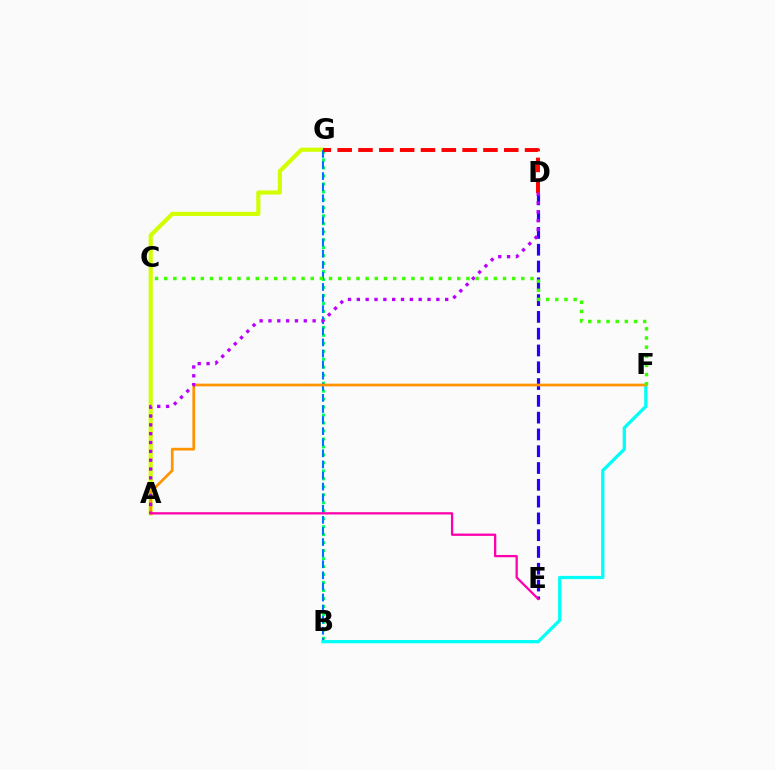{('D', 'E'): [{'color': '#2500ff', 'line_style': 'dashed', 'thickness': 2.28}], ('B', 'G'): [{'color': '#00ff5c', 'line_style': 'dotted', 'thickness': 2.17}, {'color': '#0074ff', 'line_style': 'dashed', 'thickness': 1.51}], ('A', 'G'): [{'color': '#d1ff00', 'line_style': 'solid', 'thickness': 2.99}], ('D', 'G'): [{'color': '#ff0000', 'line_style': 'dashed', 'thickness': 2.83}], ('B', 'F'): [{'color': '#00fff6', 'line_style': 'solid', 'thickness': 2.35}], ('A', 'F'): [{'color': '#ff9400', 'line_style': 'solid', 'thickness': 1.96}], ('A', 'D'): [{'color': '#b900ff', 'line_style': 'dotted', 'thickness': 2.4}], ('C', 'F'): [{'color': '#3dff00', 'line_style': 'dotted', 'thickness': 2.49}], ('A', 'E'): [{'color': '#ff00ac', 'line_style': 'solid', 'thickness': 1.65}]}